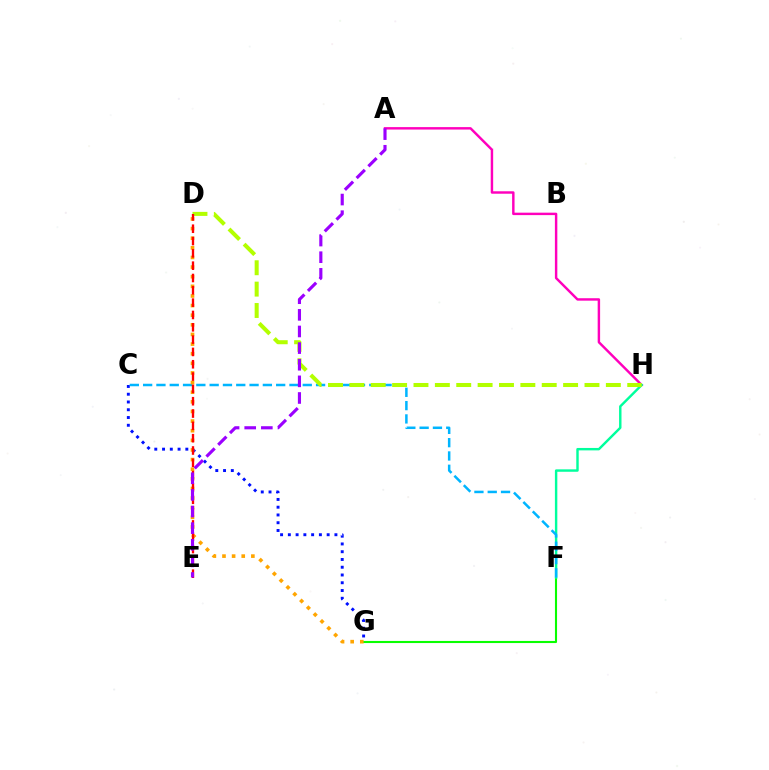{('F', 'G'): [{'color': '#08ff00', 'line_style': 'solid', 'thickness': 1.52}], ('A', 'H'): [{'color': '#ff00bd', 'line_style': 'solid', 'thickness': 1.76}], ('F', 'H'): [{'color': '#00ff9d', 'line_style': 'solid', 'thickness': 1.75}], ('C', 'G'): [{'color': '#0010ff', 'line_style': 'dotted', 'thickness': 2.11}], ('C', 'F'): [{'color': '#00b5ff', 'line_style': 'dashed', 'thickness': 1.81}], ('D', 'H'): [{'color': '#b3ff00', 'line_style': 'dashed', 'thickness': 2.9}], ('D', 'G'): [{'color': '#ffa500', 'line_style': 'dotted', 'thickness': 2.62}], ('D', 'E'): [{'color': '#ff0000', 'line_style': 'dashed', 'thickness': 1.67}], ('A', 'E'): [{'color': '#9b00ff', 'line_style': 'dashed', 'thickness': 2.26}]}